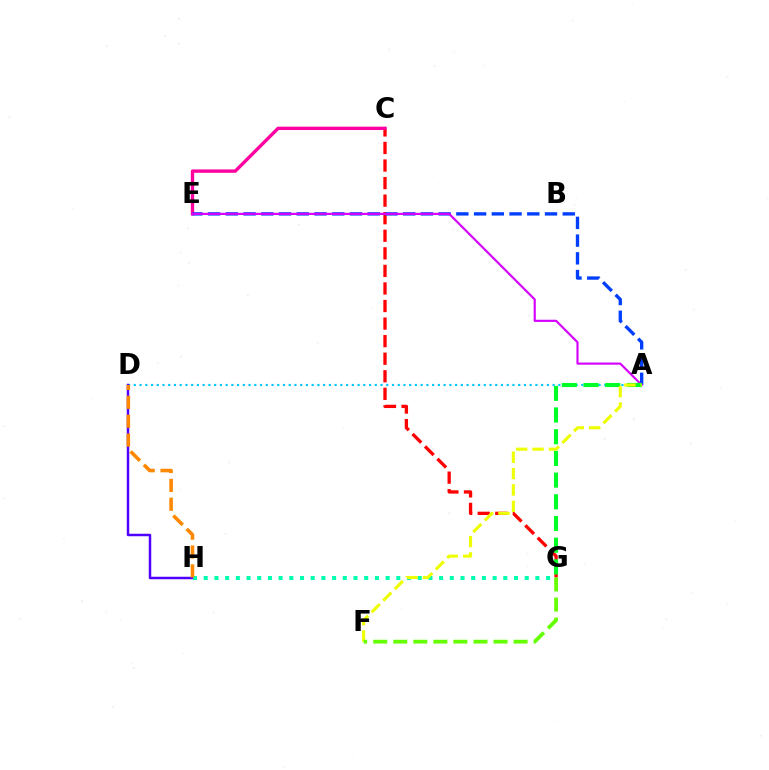{('C', 'G'): [{'color': '#ff0000', 'line_style': 'dashed', 'thickness': 2.39}], ('A', 'D'): [{'color': '#00c7ff', 'line_style': 'dotted', 'thickness': 1.56}], ('C', 'E'): [{'color': '#ff00a0', 'line_style': 'solid', 'thickness': 2.42}], ('A', 'E'): [{'color': '#003fff', 'line_style': 'dashed', 'thickness': 2.41}, {'color': '#d600ff', 'line_style': 'solid', 'thickness': 1.56}], ('A', 'G'): [{'color': '#00ff27', 'line_style': 'dashed', 'thickness': 2.95}], ('D', 'H'): [{'color': '#4f00ff', 'line_style': 'solid', 'thickness': 1.79}, {'color': '#ff8800', 'line_style': 'dashed', 'thickness': 2.57}], ('G', 'H'): [{'color': '#00ffaf', 'line_style': 'dotted', 'thickness': 2.91}], ('A', 'F'): [{'color': '#eeff00', 'line_style': 'dashed', 'thickness': 2.22}], ('F', 'G'): [{'color': '#66ff00', 'line_style': 'dashed', 'thickness': 2.72}]}